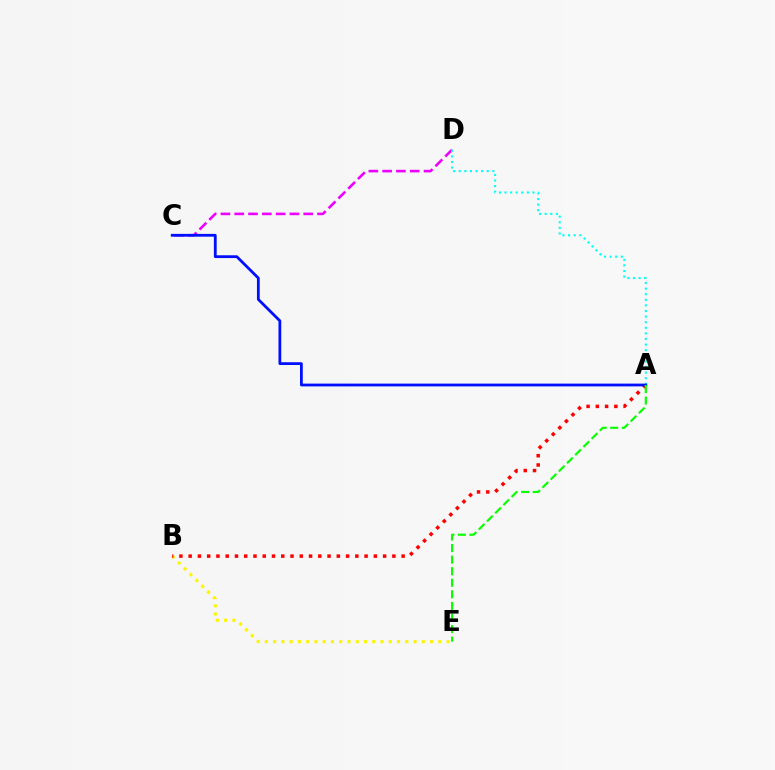{('B', 'E'): [{'color': '#fcf500', 'line_style': 'dotted', 'thickness': 2.24}], ('A', 'B'): [{'color': '#ff0000', 'line_style': 'dotted', 'thickness': 2.52}], ('C', 'D'): [{'color': '#ee00ff', 'line_style': 'dashed', 'thickness': 1.87}], ('A', 'D'): [{'color': '#00fff6', 'line_style': 'dotted', 'thickness': 1.52}], ('A', 'C'): [{'color': '#0010ff', 'line_style': 'solid', 'thickness': 2.01}], ('A', 'E'): [{'color': '#08ff00', 'line_style': 'dashed', 'thickness': 1.57}]}